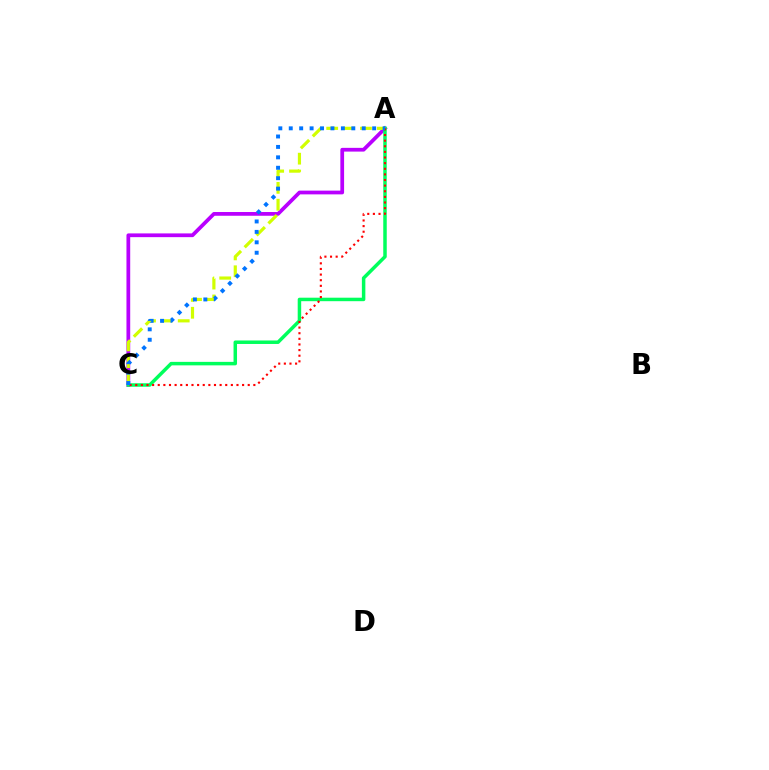{('A', 'C'): [{'color': '#b900ff', 'line_style': 'solid', 'thickness': 2.7}, {'color': '#d1ff00', 'line_style': 'dashed', 'thickness': 2.29}, {'color': '#00ff5c', 'line_style': 'solid', 'thickness': 2.51}, {'color': '#ff0000', 'line_style': 'dotted', 'thickness': 1.53}, {'color': '#0074ff', 'line_style': 'dotted', 'thickness': 2.83}]}